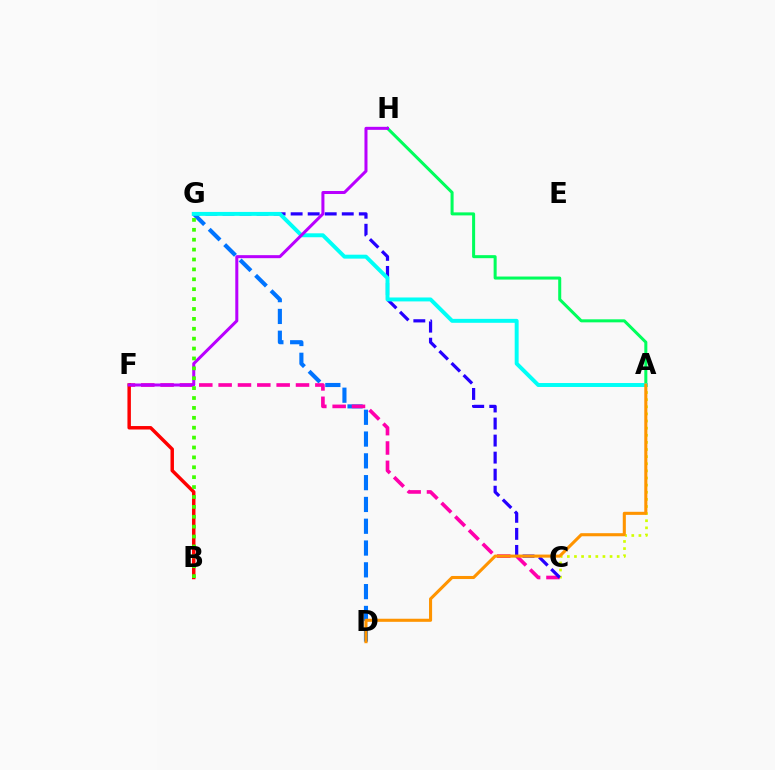{('A', 'C'): [{'color': '#d1ff00', 'line_style': 'dotted', 'thickness': 1.93}], ('D', 'G'): [{'color': '#0074ff', 'line_style': 'dashed', 'thickness': 2.96}], ('A', 'H'): [{'color': '#00ff5c', 'line_style': 'solid', 'thickness': 2.18}], ('C', 'F'): [{'color': '#ff00ac', 'line_style': 'dashed', 'thickness': 2.63}], ('C', 'G'): [{'color': '#2500ff', 'line_style': 'dashed', 'thickness': 2.32}], ('B', 'F'): [{'color': '#ff0000', 'line_style': 'solid', 'thickness': 2.49}], ('A', 'G'): [{'color': '#00fff6', 'line_style': 'solid', 'thickness': 2.83}], ('F', 'H'): [{'color': '#b900ff', 'line_style': 'solid', 'thickness': 2.17}], ('A', 'D'): [{'color': '#ff9400', 'line_style': 'solid', 'thickness': 2.22}], ('B', 'G'): [{'color': '#3dff00', 'line_style': 'dotted', 'thickness': 2.69}]}